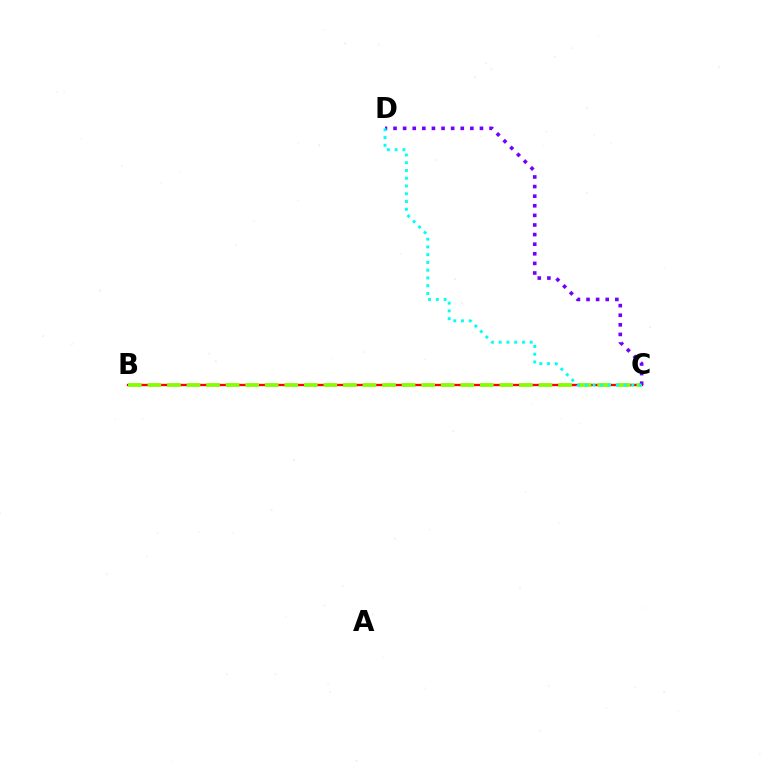{('B', 'C'): [{'color': '#ff0000', 'line_style': 'solid', 'thickness': 1.68}, {'color': '#84ff00', 'line_style': 'dashed', 'thickness': 2.66}], ('C', 'D'): [{'color': '#7200ff', 'line_style': 'dotted', 'thickness': 2.61}, {'color': '#00fff6', 'line_style': 'dotted', 'thickness': 2.11}]}